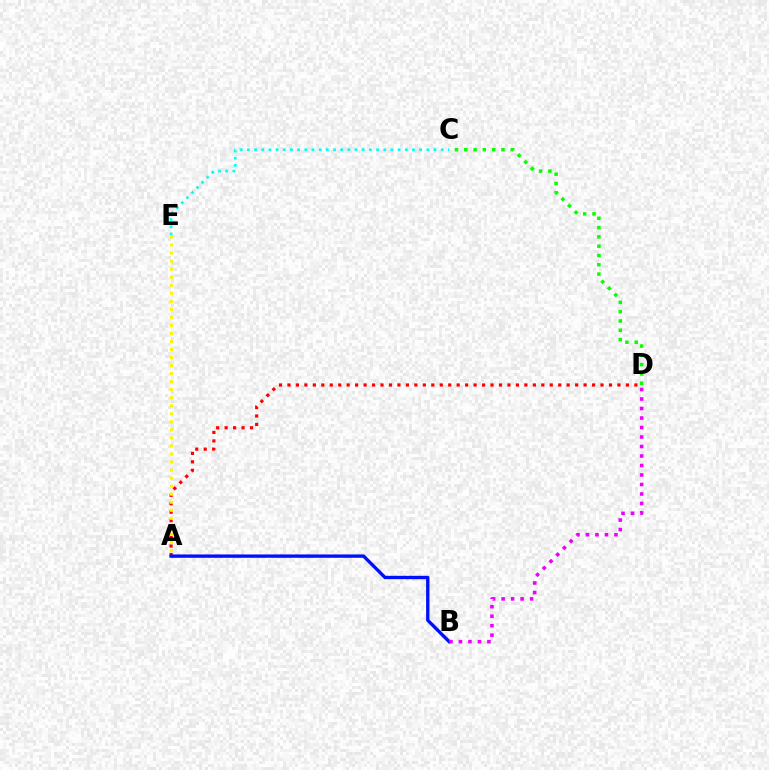{('C', 'E'): [{'color': '#00fff6', 'line_style': 'dotted', 'thickness': 1.95}], ('C', 'D'): [{'color': '#08ff00', 'line_style': 'dotted', 'thickness': 2.53}], ('A', 'D'): [{'color': '#ff0000', 'line_style': 'dotted', 'thickness': 2.3}], ('A', 'B'): [{'color': '#0010ff', 'line_style': 'solid', 'thickness': 2.42}], ('B', 'D'): [{'color': '#ee00ff', 'line_style': 'dotted', 'thickness': 2.58}], ('A', 'E'): [{'color': '#fcf500', 'line_style': 'dotted', 'thickness': 2.18}]}